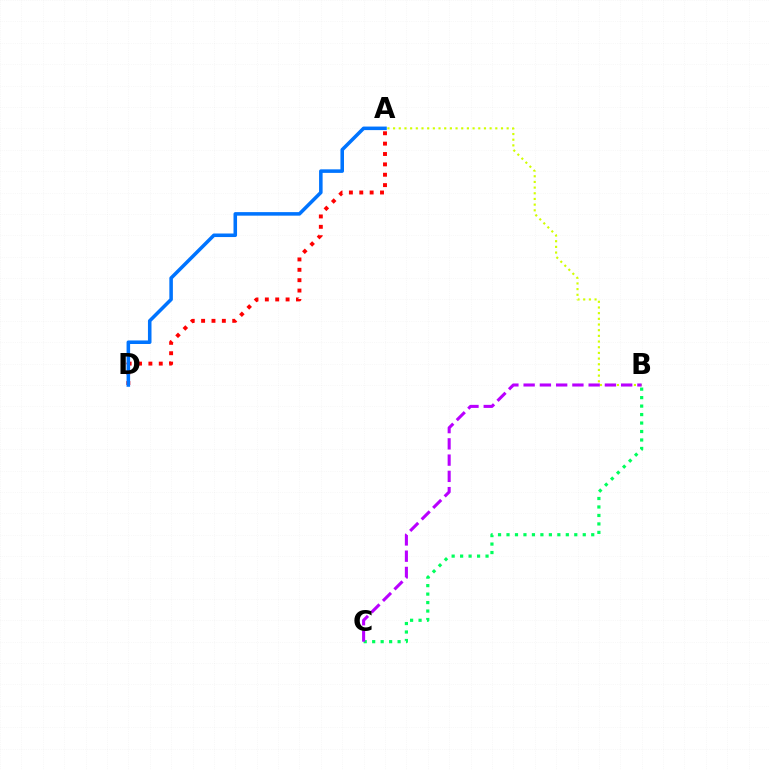{('A', 'B'): [{'color': '#d1ff00', 'line_style': 'dotted', 'thickness': 1.54}], ('B', 'C'): [{'color': '#00ff5c', 'line_style': 'dotted', 'thickness': 2.3}, {'color': '#b900ff', 'line_style': 'dashed', 'thickness': 2.21}], ('A', 'D'): [{'color': '#ff0000', 'line_style': 'dotted', 'thickness': 2.82}, {'color': '#0074ff', 'line_style': 'solid', 'thickness': 2.55}]}